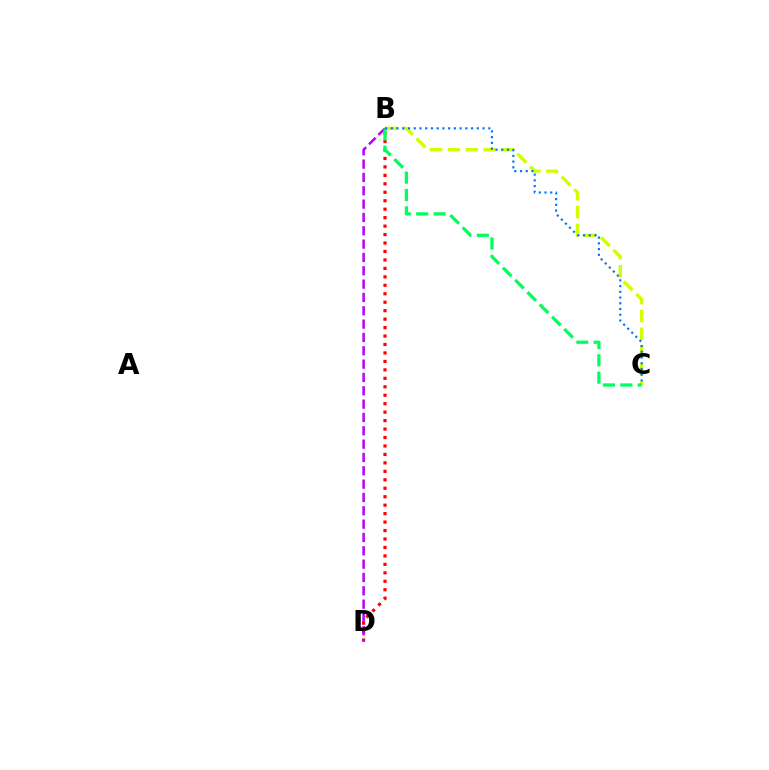{('B', 'C'): [{'color': '#d1ff00', 'line_style': 'dashed', 'thickness': 2.43}, {'color': '#00ff5c', 'line_style': 'dashed', 'thickness': 2.36}, {'color': '#0074ff', 'line_style': 'dotted', 'thickness': 1.56}], ('B', 'D'): [{'color': '#ff0000', 'line_style': 'dotted', 'thickness': 2.3}, {'color': '#b900ff', 'line_style': 'dashed', 'thickness': 1.81}]}